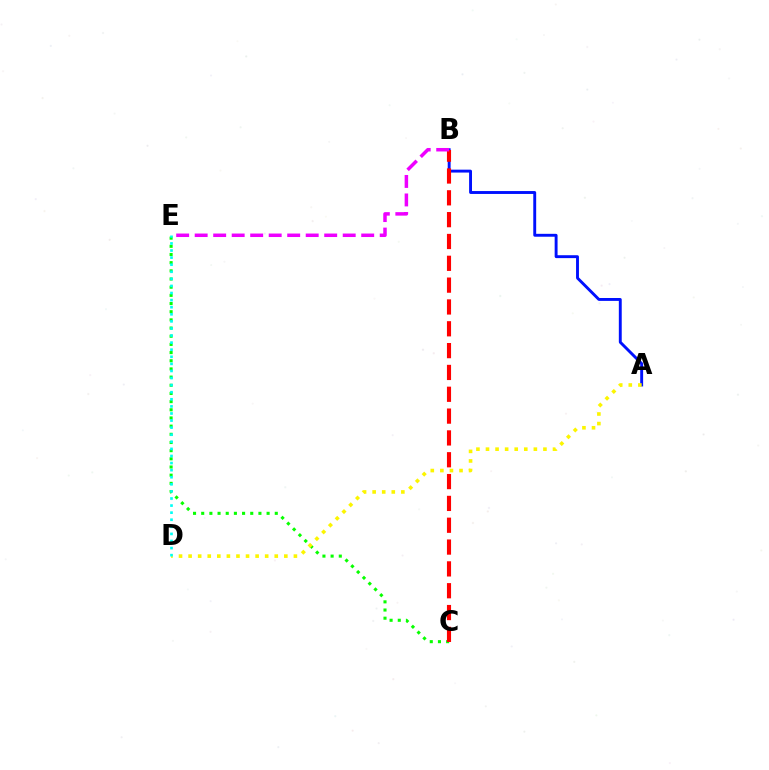{('C', 'E'): [{'color': '#08ff00', 'line_style': 'dotted', 'thickness': 2.22}], ('A', 'B'): [{'color': '#0010ff', 'line_style': 'solid', 'thickness': 2.09}], ('A', 'D'): [{'color': '#fcf500', 'line_style': 'dotted', 'thickness': 2.6}], ('B', 'C'): [{'color': '#ff0000', 'line_style': 'dashed', 'thickness': 2.97}], ('B', 'E'): [{'color': '#ee00ff', 'line_style': 'dashed', 'thickness': 2.51}], ('D', 'E'): [{'color': '#00fff6', 'line_style': 'dotted', 'thickness': 1.92}]}